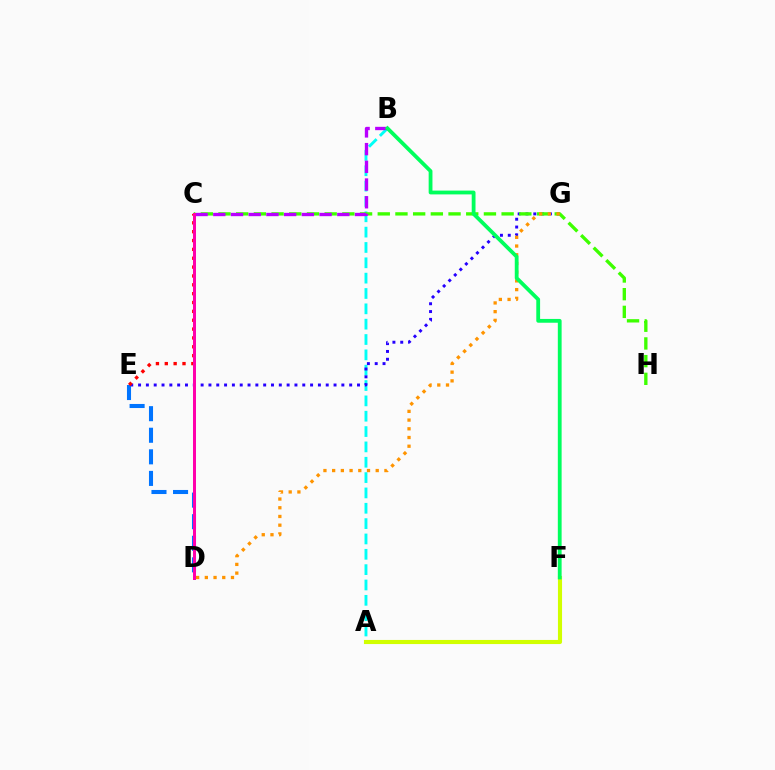{('A', 'B'): [{'color': '#00fff6', 'line_style': 'dashed', 'thickness': 2.08}], ('A', 'F'): [{'color': '#d1ff00', 'line_style': 'solid', 'thickness': 2.96}], ('E', 'G'): [{'color': '#2500ff', 'line_style': 'dotted', 'thickness': 2.12}], ('C', 'H'): [{'color': '#3dff00', 'line_style': 'dashed', 'thickness': 2.4}], ('B', 'C'): [{'color': '#b900ff', 'line_style': 'dashed', 'thickness': 2.41}], ('D', 'G'): [{'color': '#ff9400', 'line_style': 'dotted', 'thickness': 2.37}], ('B', 'F'): [{'color': '#00ff5c', 'line_style': 'solid', 'thickness': 2.73}], ('D', 'E'): [{'color': '#0074ff', 'line_style': 'dashed', 'thickness': 2.93}], ('C', 'E'): [{'color': '#ff0000', 'line_style': 'dotted', 'thickness': 2.41}], ('C', 'D'): [{'color': '#ff00ac', 'line_style': 'solid', 'thickness': 2.15}]}